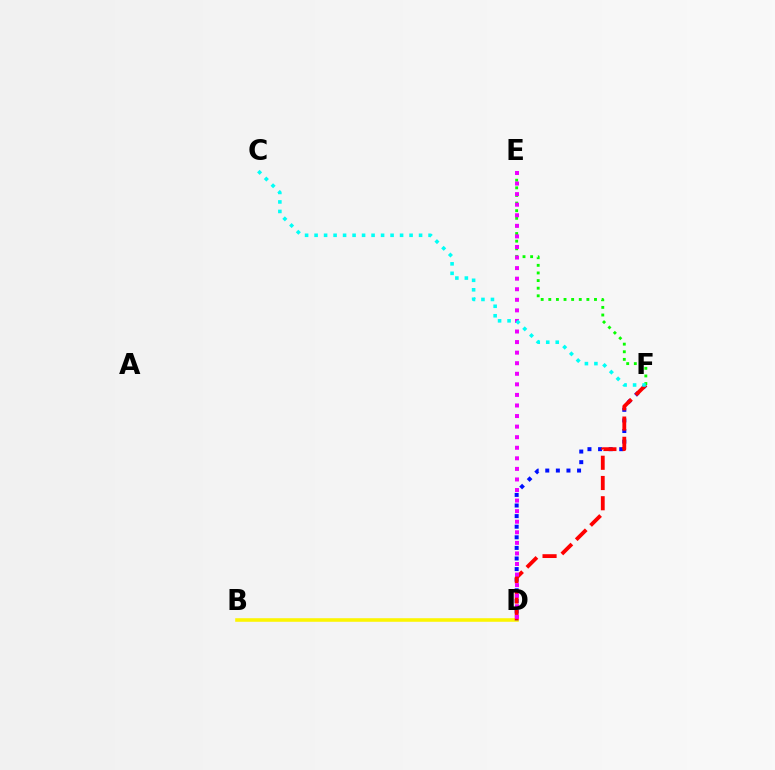{('B', 'D'): [{'color': '#fcf500', 'line_style': 'solid', 'thickness': 2.57}], ('D', 'F'): [{'color': '#0010ff', 'line_style': 'dotted', 'thickness': 2.88}, {'color': '#ff0000', 'line_style': 'dashed', 'thickness': 2.75}], ('E', 'F'): [{'color': '#08ff00', 'line_style': 'dotted', 'thickness': 2.07}], ('D', 'E'): [{'color': '#ee00ff', 'line_style': 'dotted', 'thickness': 2.87}], ('C', 'F'): [{'color': '#00fff6', 'line_style': 'dotted', 'thickness': 2.58}]}